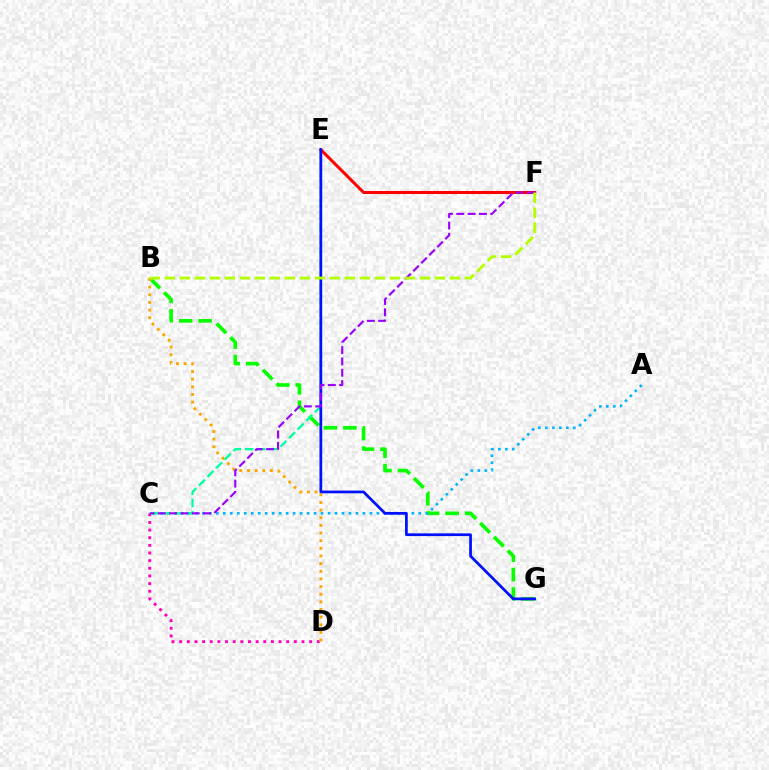{('E', 'F'): [{'color': '#ff0000', 'line_style': 'solid', 'thickness': 2.18}], ('C', 'D'): [{'color': '#ff00bd', 'line_style': 'dotted', 'thickness': 2.08}], ('B', 'G'): [{'color': '#08ff00', 'line_style': 'dashed', 'thickness': 2.65}], ('B', 'D'): [{'color': '#ffa500', 'line_style': 'dotted', 'thickness': 2.08}], ('A', 'C'): [{'color': '#00b5ff', 'line_style': 'dotted', 'thickness': 1.9}], ('C', 'E'): [{'color': '#00ff9d', 'line_style': 'dashed', 'thickness': 1.66}], ('E', 'G'): [{'color': '#0010ff', 'line_style': 'solid', 'thickness': 1.97}], ('C', 'F'): [{'color': '#9b00ff', 'line_style': 'dashed', 'thickness': 1.54}], ('B', 'F'): [{'color': '#b3ff00', 'line_style': 'dashed', 'thickness': 2.04}]}